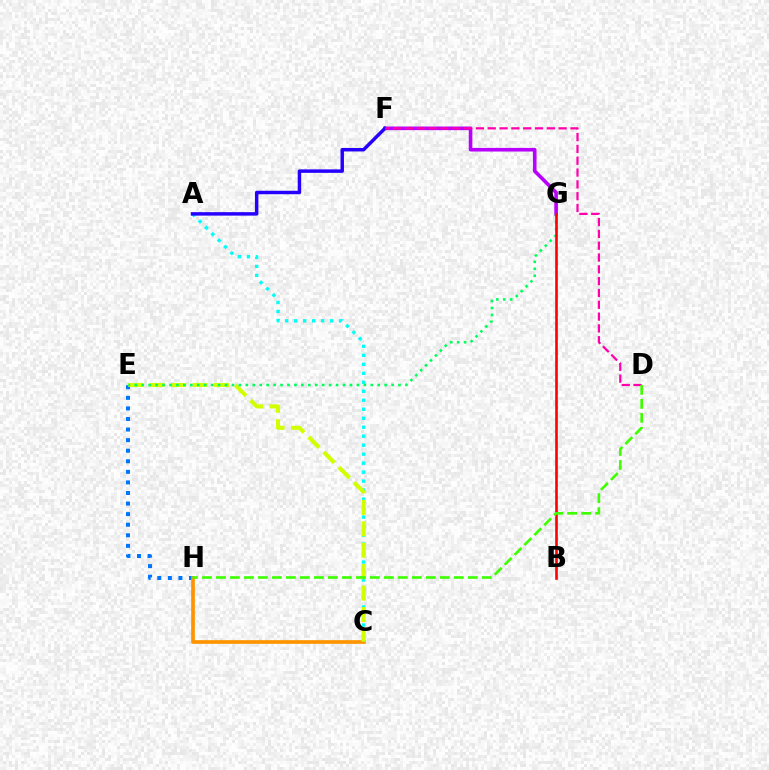{('F', 'G'): [{'color': '#b900ff', 'line_style': 'solid', 'thickness': 2.6}], ('E', 'H'): [{'color': '#0074ff', 'line_style': 'dotted', 'thickness': 2.87}], ('C', 'H'): [{'color': '#ff9400', 'line_style': 'solid', 'thickness': 2.65}], ('A', 'C'): [{'color': '#00fff6', 'line_style': 'dotted', 'thickness': 2.44}], ('A', 'F'): [{'color': '#2500ff', 'line_style': 'solid', 'thickness': 2.49}], ('C', 'E'): [{'color': '#d1ff00', 'line_style': 'dashed', 'thickness': 2.91}], ('D', 'F'): [{'color': '#ff00ac', 'line_style': 'dashed', 'thickness': 1.61}], ('E', 'G'): [{'color': '#00ff5c', 'line_style': 'dotted', 'thickness': 1.89}], ('B', 'G'): [{'color': '#ff0000', 'line_style': 'solid', 'thickness': 1.88}], ('D', 'H'): [{'color': '#3dff00', 'line_style': 'dashed', 'thickness': 1.9}]}